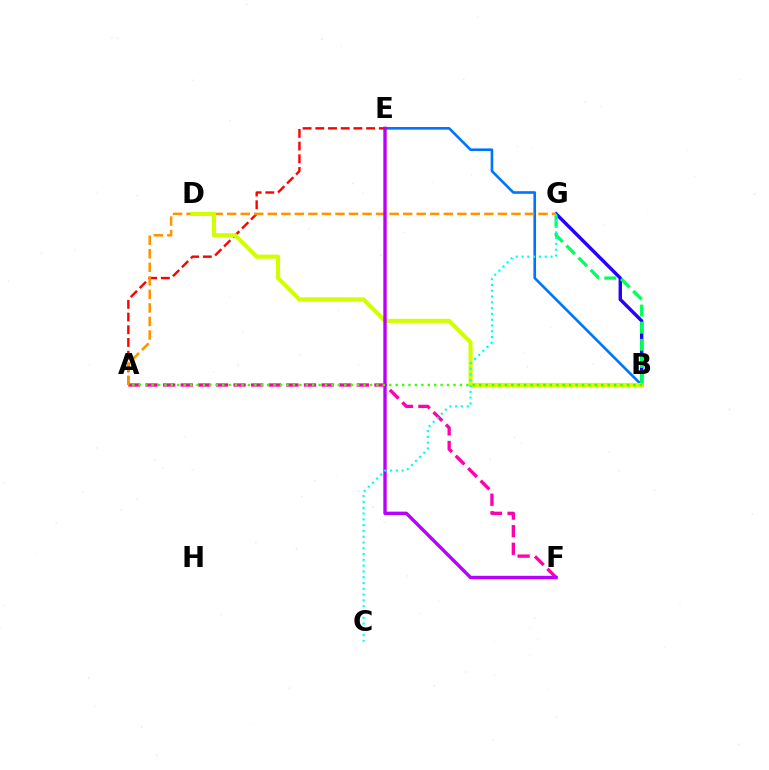{('B', 'G'): [{'color': '#2500ff', 'line_style': 'solid', 'thickness': 2.45}, {'color': '#00ff5c', 'line_style': 'dashed', 'thickness': 2.32}], ('A', 'E'): [{'color': '#ff0000', 'line_style': 'dashed', 'thickness': 1.73}], ('B', 'E'): [{'color': '#0074ff', 'line_style': 'solid', 'thickness': 1.9}], ('A', 'F'): [{'color': '#ff00ac', 'line_style': 'dashed', 'thickness': 2.39}], ('A', 'G'): [{'color': '#ff9400', 'line_style': 'dashed', 'thickness': 1.84}], ('B', 'D'): [{'color': '#d1ff00', 'line_style': 'solid', 'thickness': 2.97}], ('E', 'F'): [{'color': '#b900ff', 'line_style': 'solid', 'thickness': 2.44}], ('A', 'B'): [{'color': '#3dff00', 'line_style': 'dotted', 'thickness': 1.75}], ('C', 'G'): [{'color': '#00fff6', 'line_style': 'dotted', 'thickness': 1.57}]}